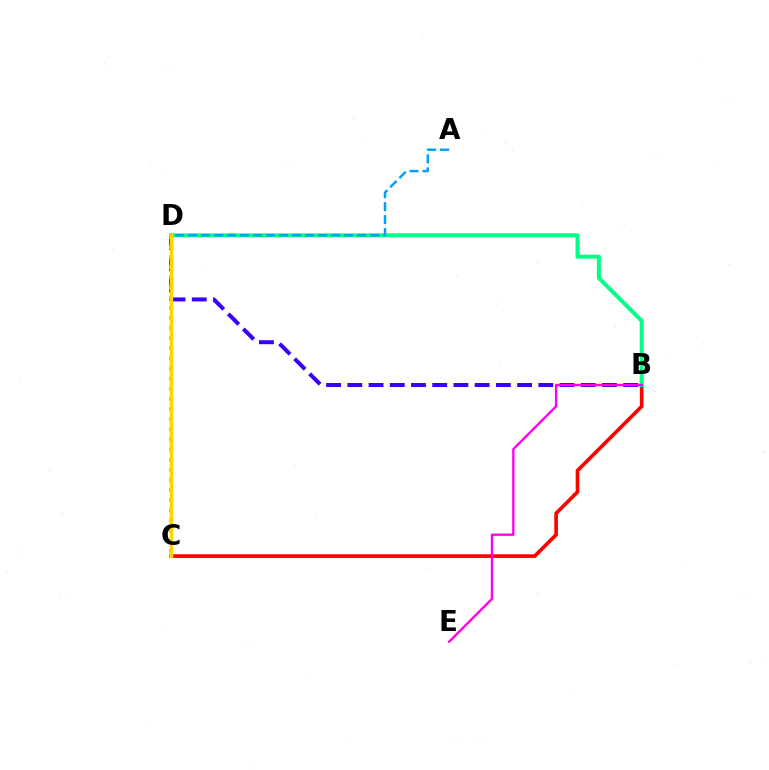{('B', 'D'): [{'color': '#3700ff', 'line_style': 'dashed', 'thickness': 2.88}, {'color': '#00ff86', 'line_style': 'solid', 'thickness': 2.87}], ('B', 'C'): [{'color': '#ff0000', 'line_style': 'solid', 'thickness': 2.62}], ('C', 'D'): [{'color': '#4fff00', 'line_style': 'dotted', 'thickness': 2.75}, {'color': '#ffd500', 'line_style': 'solid', 'thickness': 2.47}], ('A', 'D'): [{'color': '#009eff', 'line_style': 'dashed', 'thickness': 1.77}], ('B', 'E'): [{'color': '#ff00ed', 'line_style': 'solid', 'thickness': 1.69}]}